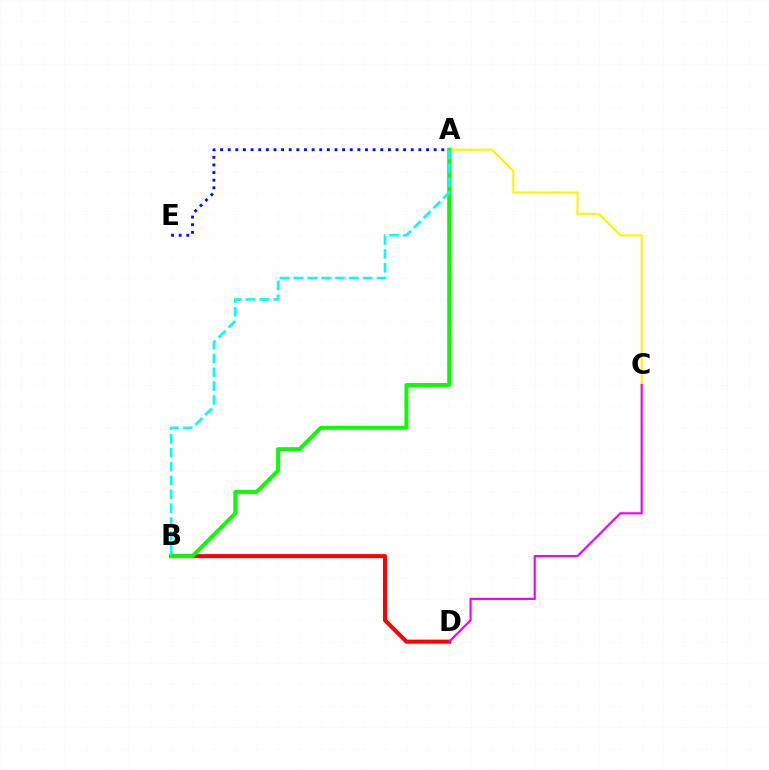{('B', 'D'): [{'color': '#ff0000', 'line_style': 'solid', 'thickness': 2.93}], ('A', 'E'): [{'color': '#0010ff', 'line_style': 'dotted', 'thickness': 2.07}], ('A', 'C'): [{'color': '#fcf500', 'line_style': 'solid', 'thickness': 1.52}], ('A', 'B'): [{'color': '#08ff00', 'line_style': 'solid', 'thickness': 2.86}, {'color': '#00fff6', 'line_style': 'dashed', 'thickness': 1.88}], ('C', 'D'): [{'color': '#ee00ff', 'line_style': 'solid', 'thickness': 1.56}]}